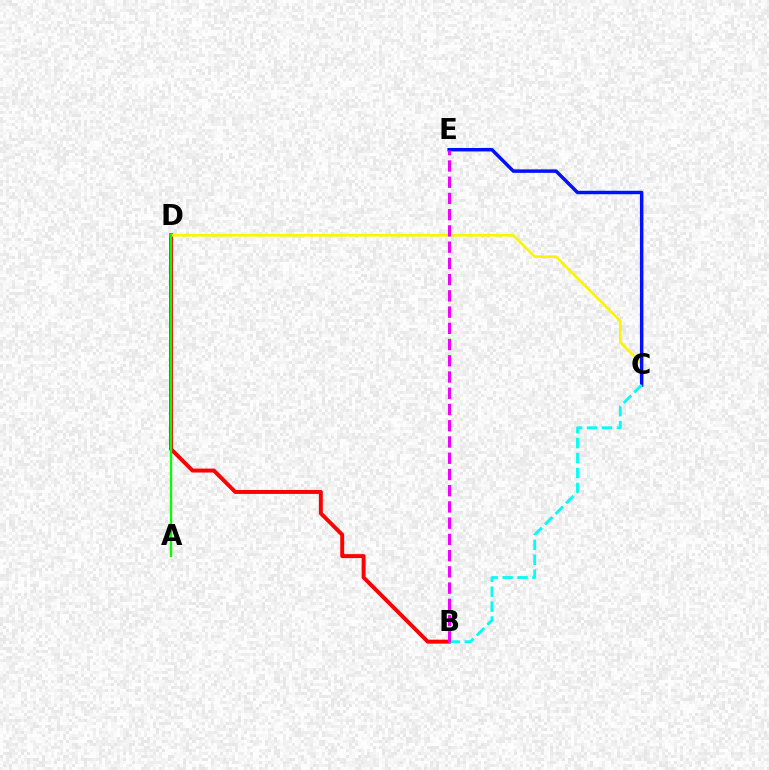{('B', 'D'): [{'color': '#ff0000', 'line_style': 'solid', 'thickness': 2.84}], ('C', 'D'): [{'color': '#fcf500', 'line_style': 'solid', 'thickness': 1.92}], ('C', 'E'): [{'color': '#0010ff', 'line_style': 'solid', 'thickness': 2.49}], ('B', 'C'): [{'color': '#00fff6', 'line_style': 'dashed', 'thickness': 2.03}], ('A', 'D'): [{'color': '#08ff00', 'line_style': 'solid', 'thickness': 1.65}], ('B', 'E'): [{'color': '#ee00ff', 'line_style': 'dashed', 'thickness': 2.21}]}